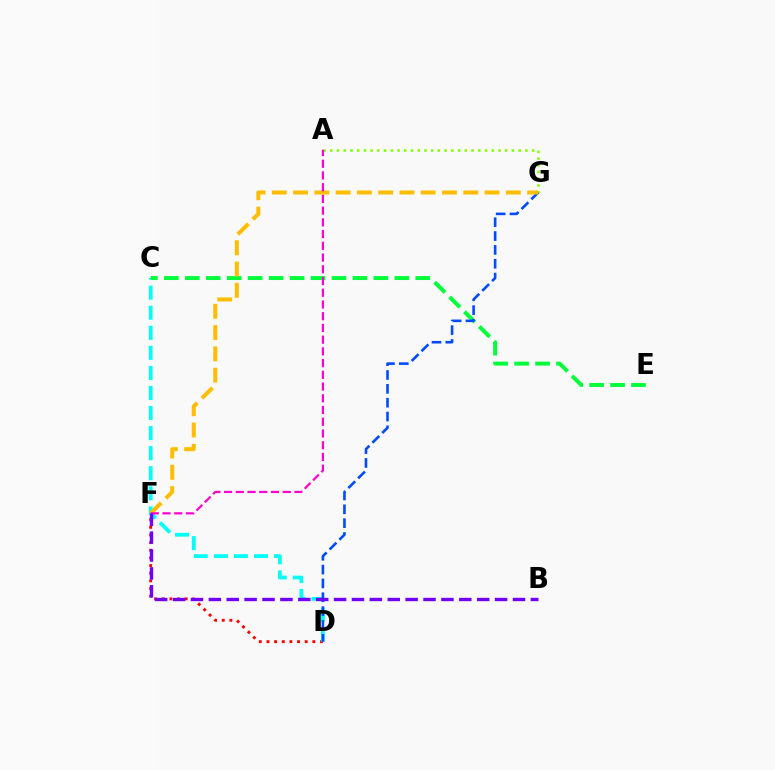{('D', 'F'): [{'color': '#ff0000', 'line_style': 'dotted', 'thickness': 2.08}], ('C', 'D'): [{'color': '#00fff6', 'line_style': 'dashed', 'thickness': 2.73}], ('A', 'G'): [{'color': '#84ff00', 'line_style': 'dotted', 'thickness': 1.83}], ('C', 'E'): [{'color': '#00ff39', 'line_style': 'dashed', 'thickness': 2.85}], ('D', 'G'): [{'color': '#004bff', 'line_style': 'dashed', 'thickness': 1.88}], ('F', 'G'): [{'color': '#ffbd00', 'line_style': 'dashed', 'thickness': 2.89}], ('A', 'F'): [{'color': '#ff00cf', 'line_style': 'dashed', 'thickness': 1.59}], ('B', 'F'): [{'color': '#7200ff', 'line_style': 'dashed', 'thickness': 2.43}]}